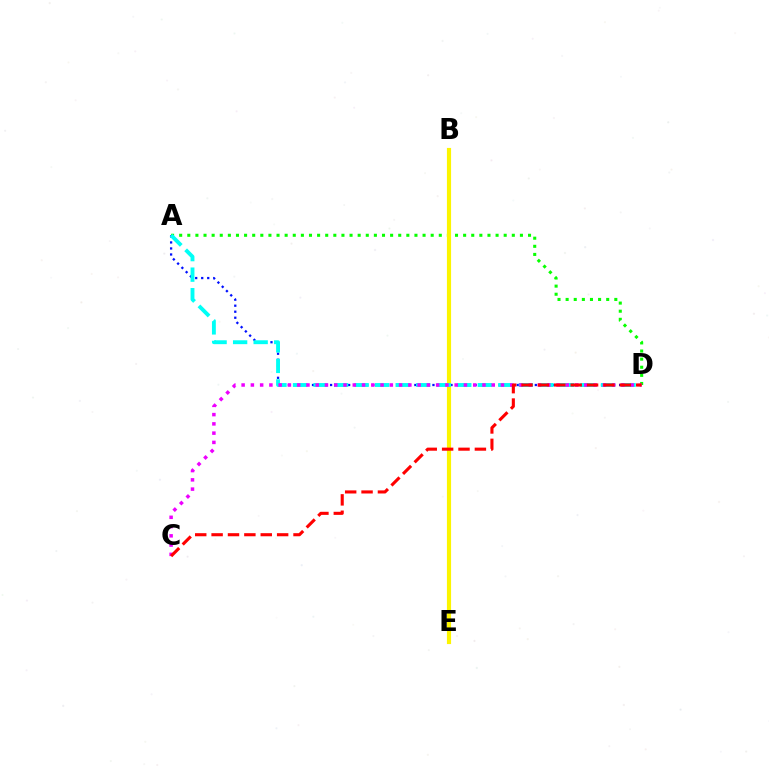{('A', 'D'): [{'color': '#0010ff', 'line_style': 'dotted', 'thickness': 1.64}, {'color': '#08ff00', 'line_style': 'dotted', 'thickness': 2.2}, {'color': '#00fff6', 'line_style': 'dashed', 'thickness': 2.79}], ('B', 'E'): [{'color': '#fcf500', 'line_style': 'solid', 'thickness': 2.99}], ('C', 'D'): [{'color': '#ee00ff', 'line_style': 'dotted', 'thickness': 2.52}, {'color': '#ff0000', 'line_style': 'dashed', 'thickness': 2.23}]}